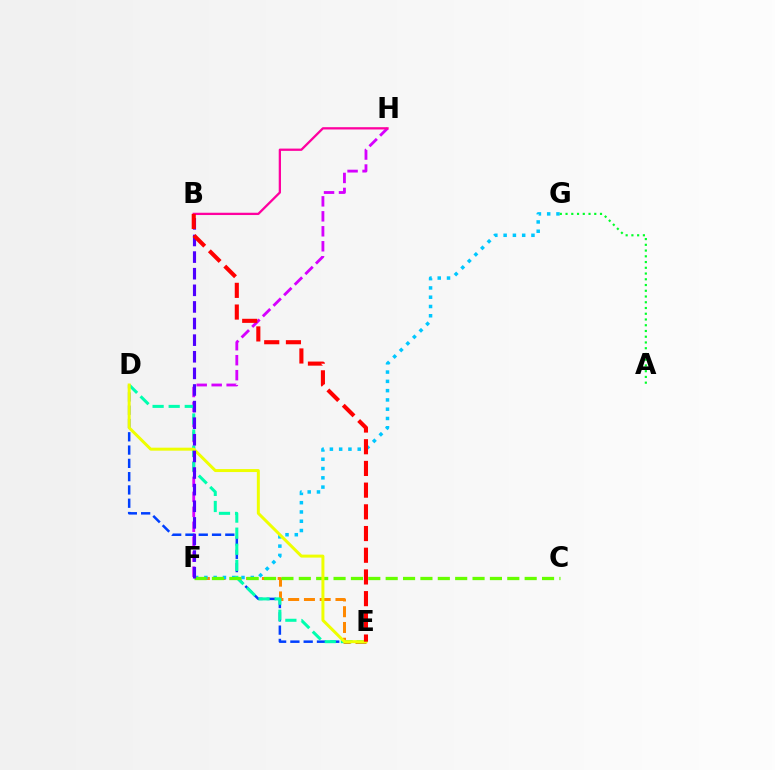{('E', 'F'): [{'color': '#ff8800', 'line_style': 'dashed', 'thickness': 2.14}], ('F', 'H'): [{'color': '#d600ff', 'line_style': 'dashed', 'thickness': 2.03}], ('D', 'E'): [{'color': '#003fff', 'line_style': 'dashed', 'thickness': 1.81}, {'color': '#00ffaf', 'line_style': 'dashed', 'thickness': 2.18}, {'color': '#eeff00', 'line_style': 'solid', 'thickness': 2.15}], ('F', 'G'): [{'color': '#00c7ff', 'line_style': 'dotted', 'thickness': 2.52}], ('A', 'G'): [{'color': '#00ff27', 'line_style': 'dotted', 'thickness': 1.56}], ('C', 'F'): [{'color': '#66ff00', 'line_style': 'dashed', 'thickness': 2.36}], ('B', 'H'): [{'color': '#ff00a0', 'line_style': 'solid', 'thickness': 1.64}], ('B', 'F'): [{'color': '#4f00ff', 'line_style': 'dashed', 'thickness': 2.26}], ('B', 'E'): [{'color': '#ff0000', 'line_style': 'dashed', 'thickness': 2.95}]}